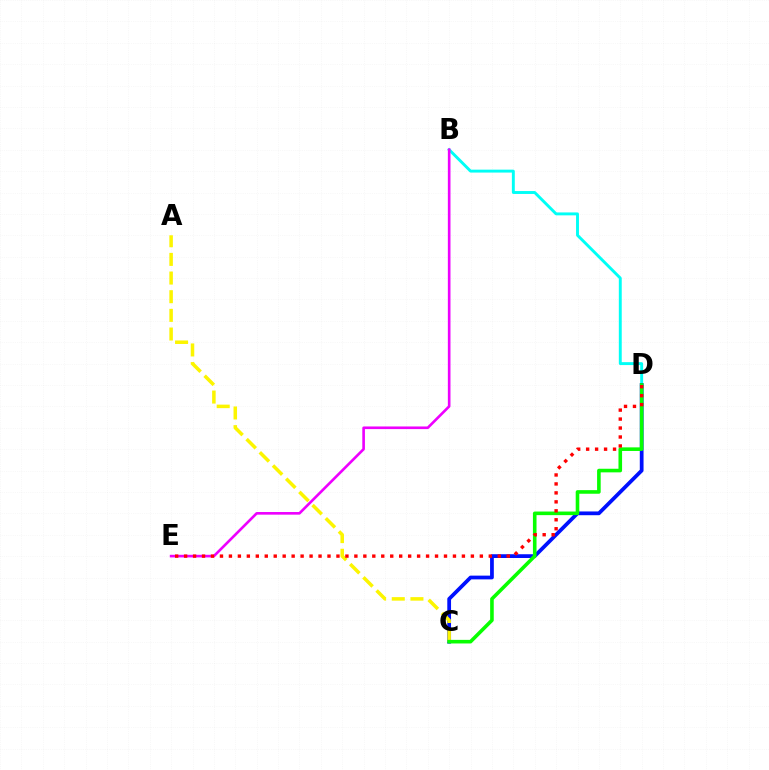{('B', 'D'): [{'color': '#00fff6', 'line_style': 'solid', 'thickness': 2.1}], ('C', 'D'): [{'color': '#0010ff', 'line_style': 'solid', 'thickness': 2.7}, {'color': '#08ff00', 'line_style': 'solid', 'thickness': 2.59}], ('A', 'C'): [{'color': '#fcf500', 'line_style': 'dashed', 'thickness': 2.53}], ('B', 'E'): [{'color': '#ee00ff', 'line_style': 'solid', 'thickness': 1.9}], ('D', 'E'): [{'color': '#ff0000', 'line_style': 'dotted', 'thickness': 2.43}]}